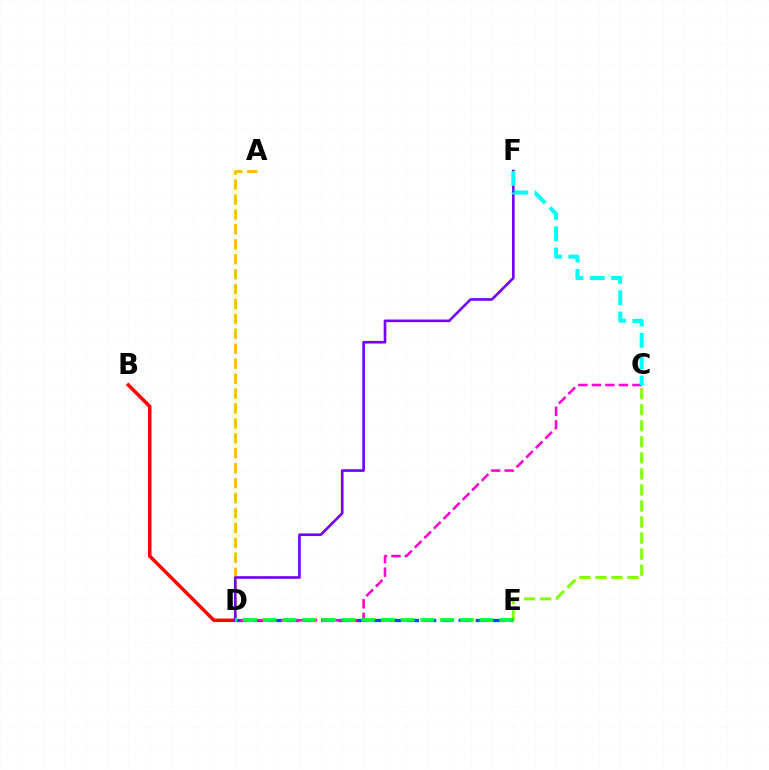{('C', 'E'): [{'color': '#84ff00', 'line_style': 'dashed', 'thickness': 2.18}], ('D', 'E'): [{'color': '#004bff', 'line_style': 'dashed', 'thickness': 2.33}, {'color': '#00ff39', 'line_style': 'dashed', 'thickness': 2.68}], ('B', 'D'): [{'color': '#ff0000', 'line_style': 'solid', 'thickness': 2.54}], ('A', 'D'): [{'color': '#ffbd00', 'line_style': 'dashed', 'thickness': 2.03}], ('D', 'F'): [{'color': '#7200ff', 'line_style': 'solid', 'thickness': 1.89}], ('C', 'D'): [{'color': '#ff00cf', 'line_style': 'dashed', 'thickness': 1.84}], ('C', 'F'): [{'color': '#00fff6', 'line_style': 'dashed', 'thickness': 2.9}]}